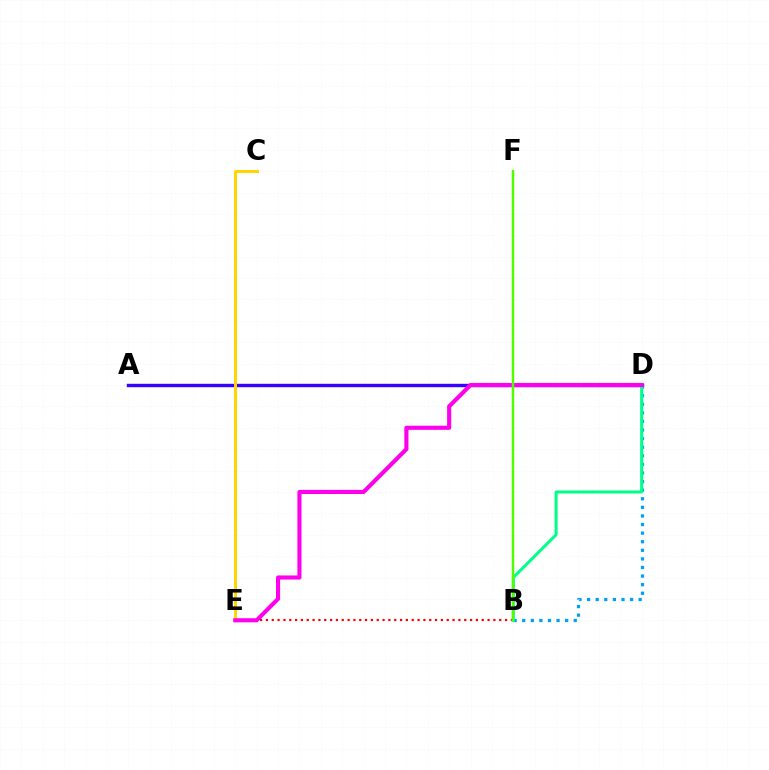{('A', 'D'): [{'color': '#3700ff', 'line_style': 'solid', 'thickness': 2.44}], ('B', 'E'): [{'color': '#ff0000', 'line_style': 'dotted', 'thickness': 1.58}], ('C', 'E'): [{'color': '#ffd500', 'line_style': 'solid', 'thickness': 2.15}], ('B', 'D'): [{'color': '#009eff', 'line_style': 'dotted', 'thickness': 2.33}, {'color': '#00ff86', 'line_style': 'solid', 'thickness': 2.18}], ('D', 'E'): [{'color': '#ff00ed', 'line_style': 'solid', 'thickness': 2.96}], ('B', 'F'): [{'color': '#4fff00', 'line_style': 'solid', 'thickness': 1.78}]}